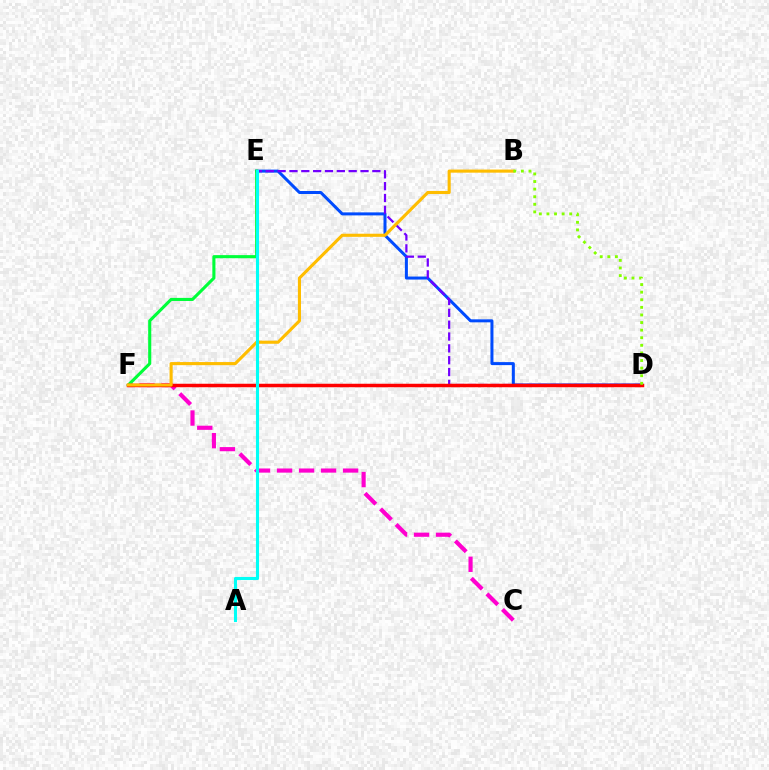{('D', 'E'): [{'color': '#004bff', 'line_style': 'solid', 'thickness': 2.17}, {'color': '#7200ff', 'line_style': 'dashed', 'thickness': 1.61}], ('C', 'F'): [{'color': '#ff00cf', 'line_style': 'dashed', 'thickness': 2.99}], ('E', 'F'): [{'color': '#00ff39', 'line_style': 'solid', 'thickness': 2.23}], ('D', 'F'): [{'color': '#ff0000', 'line_style': 'solid', 'thickness': 2.52}], ('B', 'F'): [{'color': '#ffbd00', 'line_style': 'solid', 'thickness': 2.23}], ('B', 'D'): [{'color': '#84ff00', 'line_style': 'dotted', 'thickness': 2.06}], ('A', 'E'): [{'color': '#00fff6', 'line_style': 'solid', 'thickness': 2.23}]}